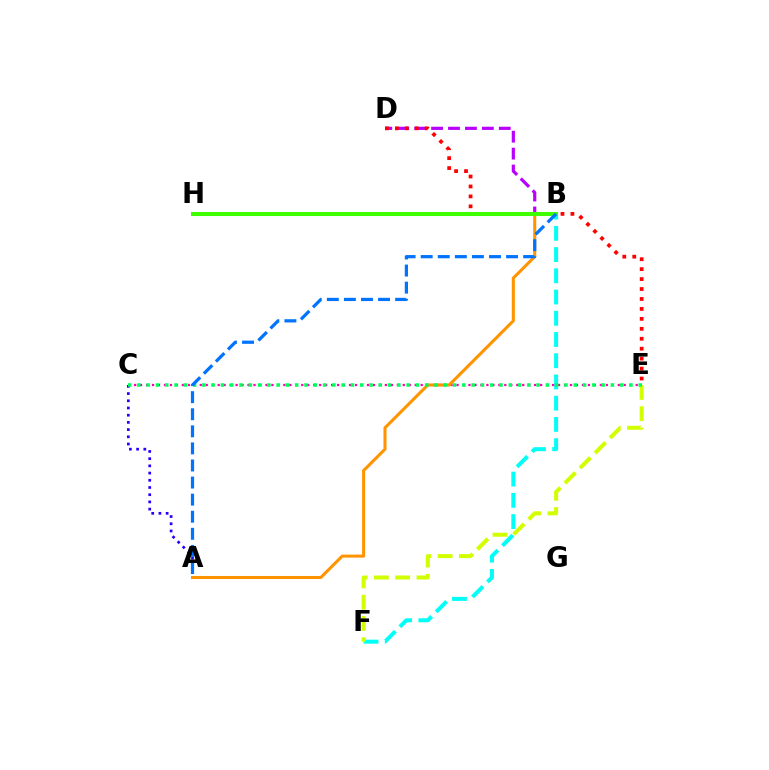{('B', 'D'): [{'color': '#b900ff', 'line_style': 'dashed', 'thickness': 2.3}], ('B', 'F'): [{'color': '#00fff6', 'line_style': 'dashed', 'thickness': 2.88}], ('C', 'E'): [{'color': '#ff00ac', 'line_style': 'dotted', 'thickness': 1.62}, {'color': '#00ff5c', 'line_style': 'dotted', 'thickness': 2.52}], ('A', 'C'): [{'color': '#2500ff', 'line_style': 'dotted', 'thickness': 1.96}], ('D', 'E'): [{'color': '#ff0000', 'line_style': 'dotted', 'thickness': 2.7}], ('E', 'F'): [{'color': '#d1ff00', 'line_style': 'dashed', 'thickness': 2.89}], ('A', 'B'): [{'color': '#ff9400', 'line_style': 'solid', 'thickness': 2.19}, {'color': '#0074ff', 'line_style': 'dashed', 'thickness': 2.32}], ('B', 'H'): [{'color': '#3dff00', 'line_style': 'solid', 'thickness': 2.93}]}